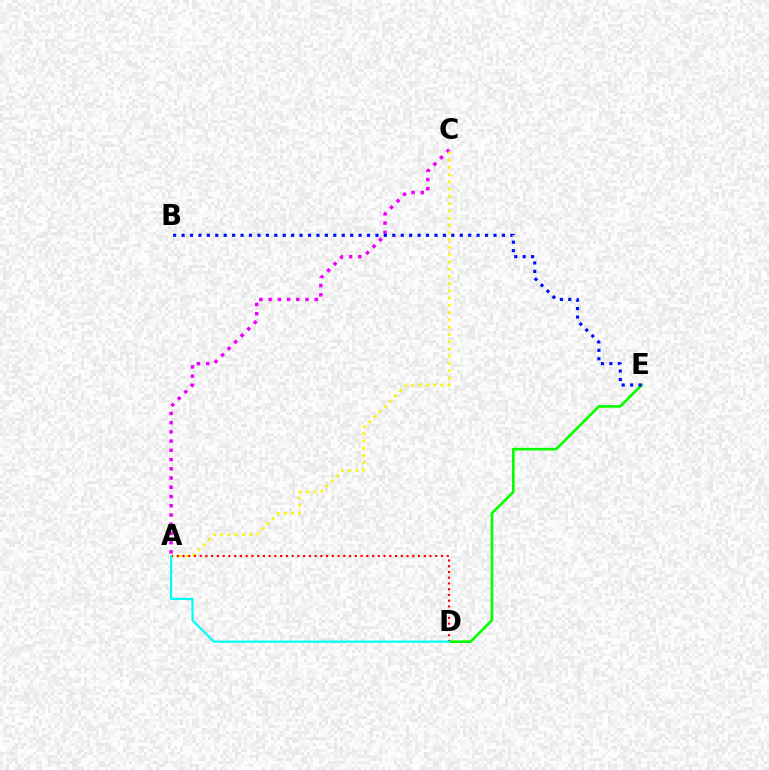{('D', 'E'): [{'color': '#08ff00', 'line_style': 'solid', 'thickness': 1.91}], ('A', 'C'): [{'color': '#ee00ff', 'line_style': 'dotted', 'thickness': 2.51}, {'color': '#fcf500', 'line_style': 'dotted', 'thickness': 1.97}], ('B', 'E'): [{'color': '#0010ff', 'line_style': 'dotted', 'thickness': 2.29}], ('A', 'D'): [{'color': '#ff0000', 'line_style': 'dotted', 'thickness': 1.56}, {'color': '#00fff6', 'line_style': 'solid', 'thickness': 1.59}]}